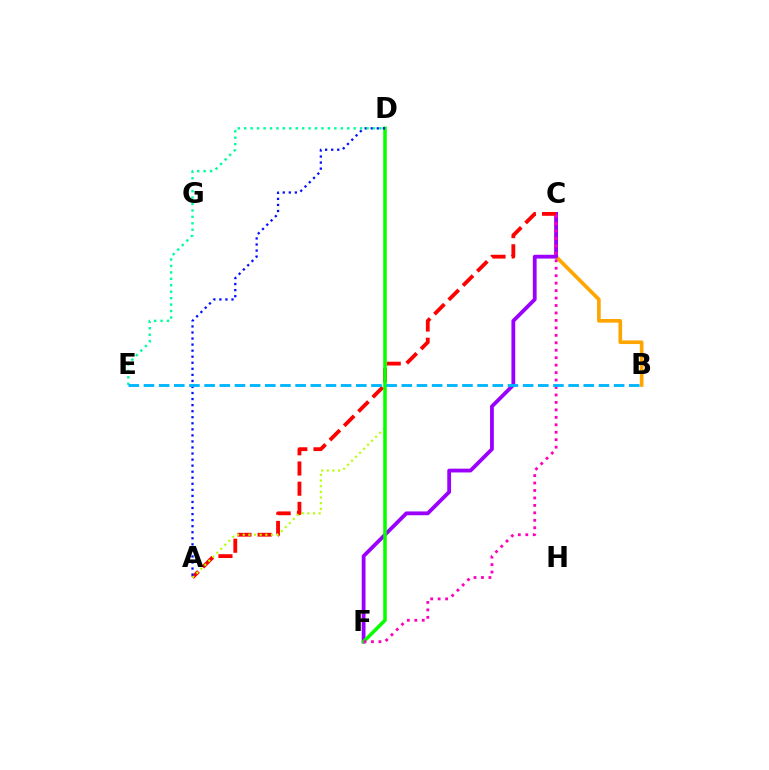{('B', 'C'): [{'color': '#ffa500', 'line_style': 'solid', 'thickness': 2.63}], ('C', 'F'): [{'color': '#9b00ff', 'line_style': 'solid', 'thickness': 2.73}, {'color': '#ff00bd', 'line_style': 'dotted', 'thickness': 2.03}], ('A', 'C'): [{'color': '#ff0000', 'line_style': 'dashed', 'thickness': 2.74}], ('A', 'D'): [{'color': '#b3ff00', 'line_style': 'dotted', 'thickness': 1.54}, {'color': '#0010ff', 'line_style': 'dotted', 'thickness': 1.64}], ('D', 'F'): [{'color': '#08ff00', 'line_style': 'solid', 'thickness': 2.55}], ('D', 'E'): [{'color': '#00ff9d', 'line_style': 'dotted', 'thickness': 1.75}], ('B', 'E'): [{'color': '#00b5ff', 'line_style': 'dashed', 'thickness': 2.06}]}